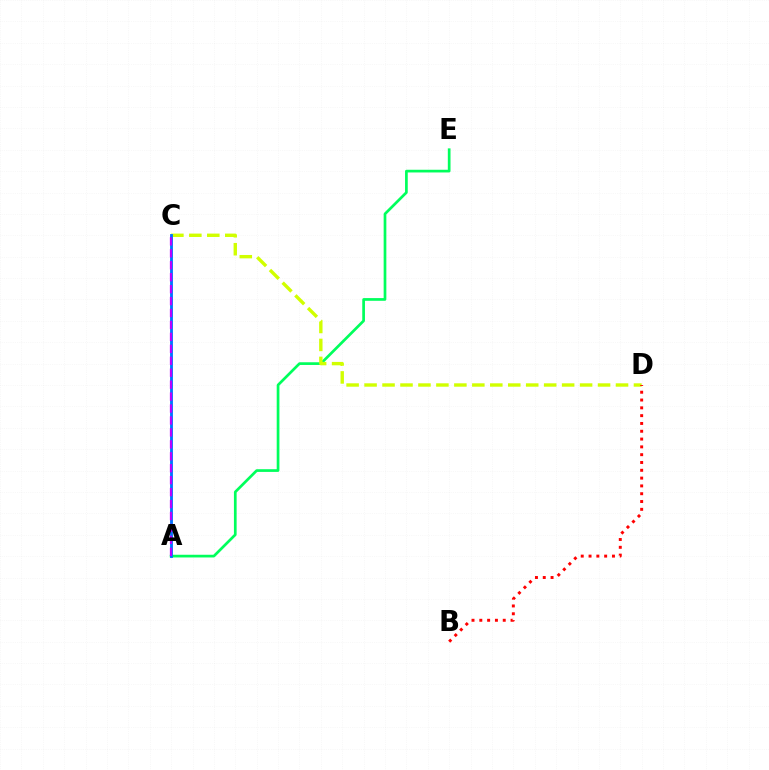{('A', 'E'): [{'color': '#00ff5c', 'line_style': 'solid', 'thickness': 1.95}], ('C', 'D'): [{'color': '#d1ff00', 'line_style': 'dashed', 'thickness': 2.44}], ('A', 'C'): [{'color': '#0074ff', 'line_style': 'solid', 'thickness': 2.05}, {'color': '#b900ff', 'line_style': 'dashed', 'thickness': 1.62}], ('B', 'D'): [{'color': '#ff0000', 'line_style': 'dotted', 'thickness': 2.12}]}